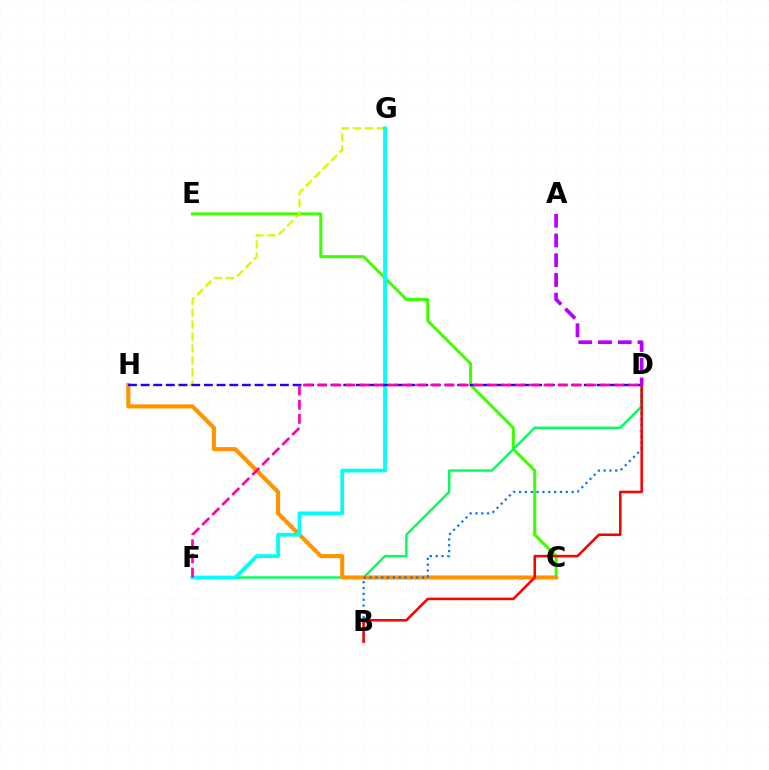{('C', 'E'): [{'color': '#3dff00', 'line_style': 'solid', 'thickness': 2.18}], ('D', 'F'): [{'color': '#00ff5c', 'line_style': 'solid', 'thickness': 1.74}, {'color': '#ff00ac', 'line_style': 'dashed', 'thickness': 1.92}], ('C', 'H'): [{'color': '#ff9400', 'line_style': 'solid', 'thickness': 2.97}], ('B', 'D'): [{'color': '#0074ff', 'line_style': 'dotted', 'thickness': 1.59}, {'color': '#ff0000', 'line_style': 'solid', 'thickness': 1.84}], ('G', 'H'): [{'color': '#d1ff00', 'line_style': 'dashed', 'thickness': 1.62}], ('F', 'G'): [{'color': '#00fff6', 'line_style': 'solid', 'thickness': 2.72}], ('D', 'H'): [{'color': '#2500ff', 'line_style': 'dashed', 'thickness': 1.72}], ('A', 'D'): [{'color': '#b900ff', 'line_style': 'dashed', 'thickness': 2.68}]}